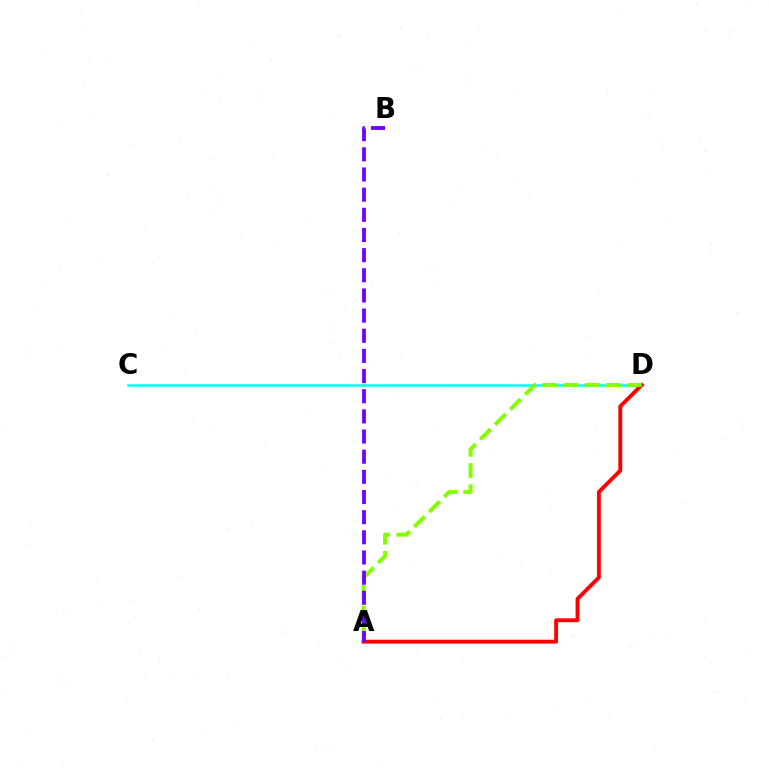{('C', 'D'): [{'color': '#00fff6', 'line_style': 'solid', 'thickness': 1.82}], ('A', 'D'): [{'color': '#ff0000', 'line_style': 'solid', 'thickness': 2.78}, {'color': '#84ff00', 'line_style': 'dashed', 'thickness': 2.88}], ('A', 'B'): [{'color': '#7200ff', 'line_style': 'dashed', 'thickness': 2.74}]}